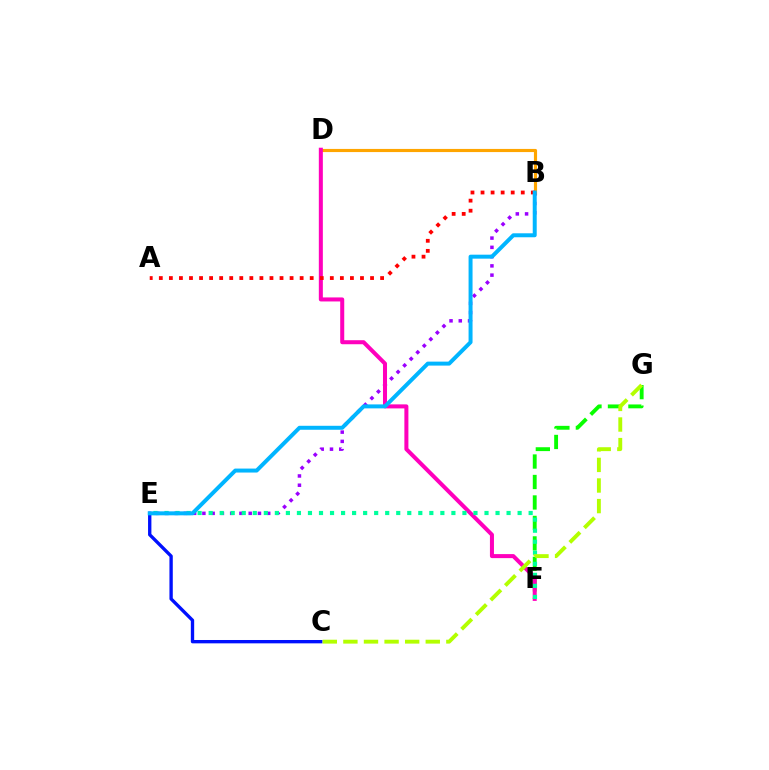{('B', 'D'): [{'color': '#ffa500', 'line_style': 'solid', 'thickness': 2.27}], ('B', 'E'): [{'color': '#9b00ff', 'line_style': 'dotted', 'thickness': 2.52}, {'color': '#00b5ff', 'line_style': 'solid', 'thickness': 2.86}], ('C', 'E'): [{'color': '#0010ff', 'line_style': 'solid', 'thickness': 2.41}], ('F', 'G'): [{'color': '#08ff00', 'line_style': 'dashed', 'thickness': 2.78}], ('D', 'F'): [{'color': '#ff00bd', 'line_style': 'solid', 'thickness': 2.9}], ('A', 'B'): [{'color': '#ff0000', 'line_style': 'dotted', 'thickness': 2.73}], ('E', 'F'): [{'color': '#00ff9d', 'line_style': 'dotted', 'thickness': 3.0}], ('C', 'G'): [{'color': '#b3ff00', 'line_style': 'dashed', 'thickness': 2.8}]}